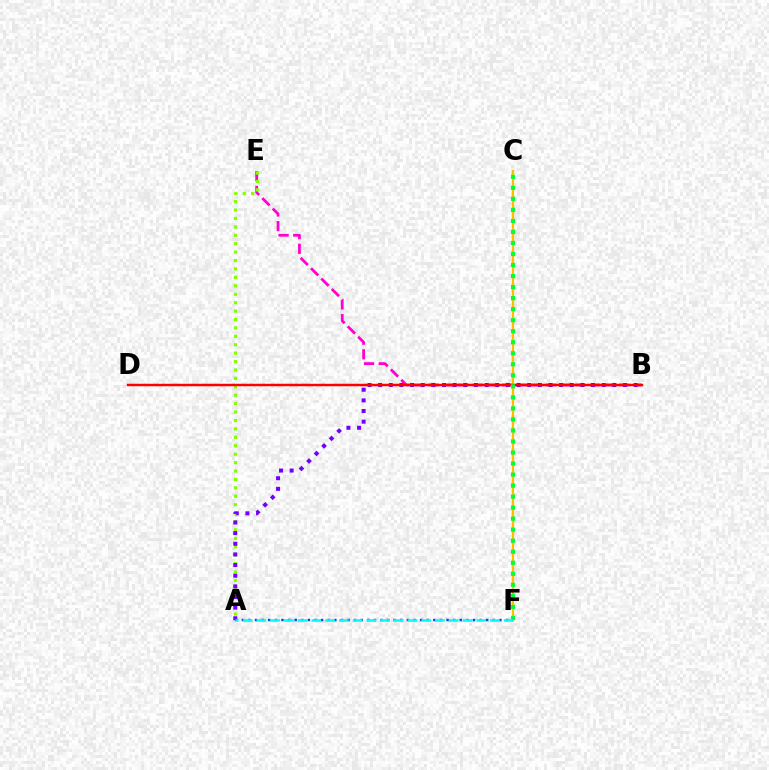{('B', 'E'): [{'color': '#ff00cf', 'line_style': 'dashed', 'thickness': 1.99}], ('A', 'E'): [{'color': '#84ff00', 'line_style': 'dotted', 'thickness': 2.29}], ('A', 'B'): [{'color': '#7200ff', 'line_style': 'dotted', 'thickness': 2.89}], ('C', 'F'): [{'color': '#ffbd00', 'line_style': 'solid', 'thickness': 1.63}, {'color': '#00ff39', 'line_style': 'dotted', 'thickness': 3.0}], ('B', 'D'): [{'color': '#ff0000', 'line_style': 'solid', 'thickness': 1.78}], ('A', 'F'): [{'color': '#004bff', 'line_style': 'dotted', 'thickness': 1.79}, {'color': '#00fff6', 'line_style': 'dashed', 'thickness': 1.87}]}